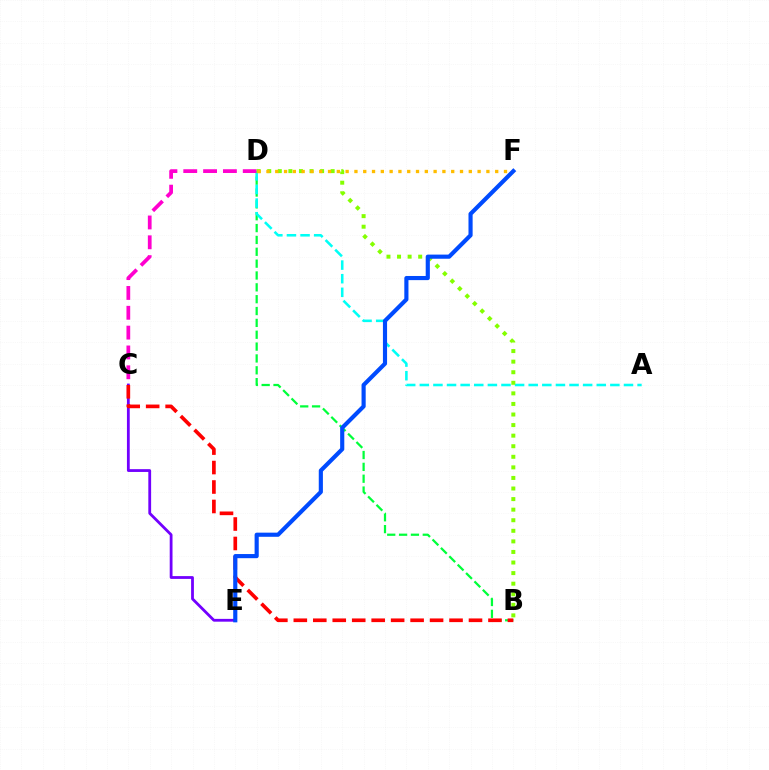{('B', 'D'): [{'color': '#00ff39', 'line_style': 'dashed', 'thickness': 1.61}, {'color': '#84ff00', 'line_style': 'dotted', 'thickness': 2.87}], ('A', 'D'): [{'color': '#00fff6', 'line_style': 'dashed', 'thickness': 1.85}], ('C', 'E'): [{'color': '#7200ff', 'line_style': 'solid', 'thickness': 2.01}], ('C', 'D'): [{'color': '#ff00cf', 'line_style': 'dashed', 'thickness': 2.69}], ('B', 'C'): [{'color': '#ff0000', 'line_style': 'dashed', 'thickness': 2.64}], ('D', 'F'): [{'color': '#ffbd00', 'line_style': 'dotted', 'thickness': 2.39}], ('E', 'F'): [{'color': '#004bff', 'line_style': 'solid', 'thickness': 2.98}]}